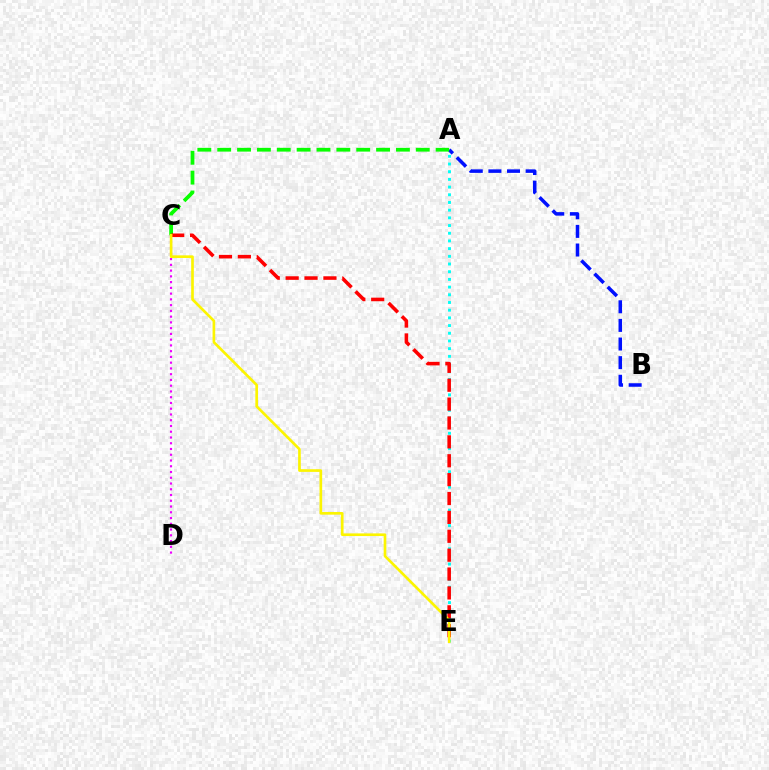{('A', 'B'): [{'color': '#0010ff', 'line_style': 'dashed', 'thickness': 2.53}], ('A', 'C'): [{'color': '#08ff00', 'line_style': 'dashed', 'thickness': 2.7}], ('A', 'E'): [{'color': '#00fff6', 'line_style': 'dotted', 'thickness': 2.09}], ('C', 'E'): [{'color': '#ff0000', 'line_style': 'dashed', 'thickness': 2.57}, {'color': '#fcf500', 'line_style': 'solid', 'thickness': 1.91}], ('C', 'D'): [{'color': '#ee00ff', 'line_style': 'dotted', 'thickness': 1.56}]}